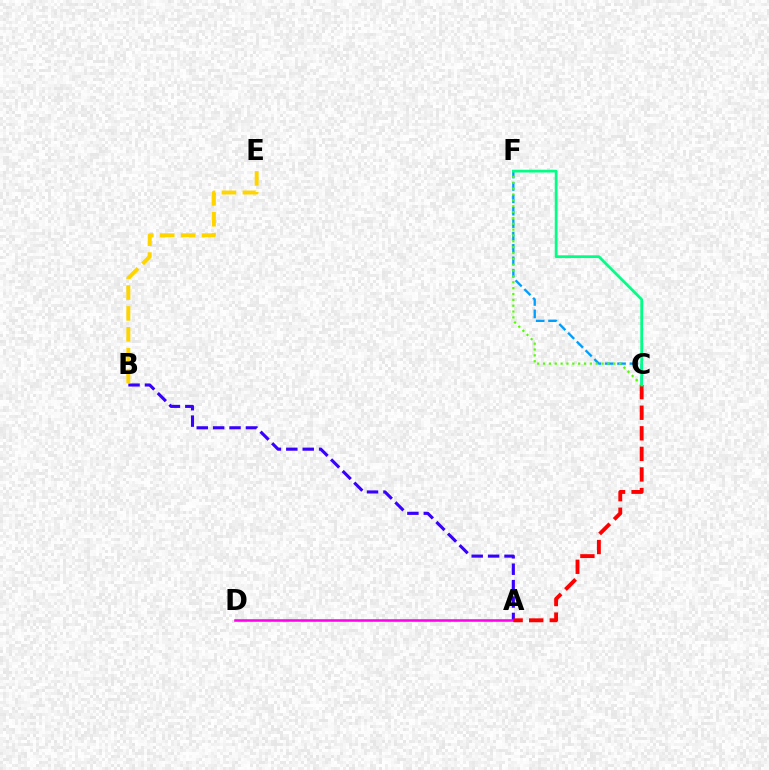{('C', 'F'): [{'color': '#009eff', 'line_style': 'dashed', 'thickness': 1.68}, {'color': '#4fff00', 'line_style': 'dotted', 'thickness': 1.59}, {'color': '#00ff86', 'line_style': 'solid', 'thickness': 1.98}], ('A', 'B'): [{'color': '#3700ff', 'line_style': 'dashed', 'thickness': 2.23}], ('A', 'D'): [{'color': '#ff00ed', 'line_style': 'solid', 'thickness': 1.84}], ('A', 'C'): [{'color': '#ff0000', 'line_style': 'dashed', 'thickness': 2.79}], ('B', 'E'): [{'color': '#ffd500', 'line_style': 'dashed', 'thickness': 2.84}]}